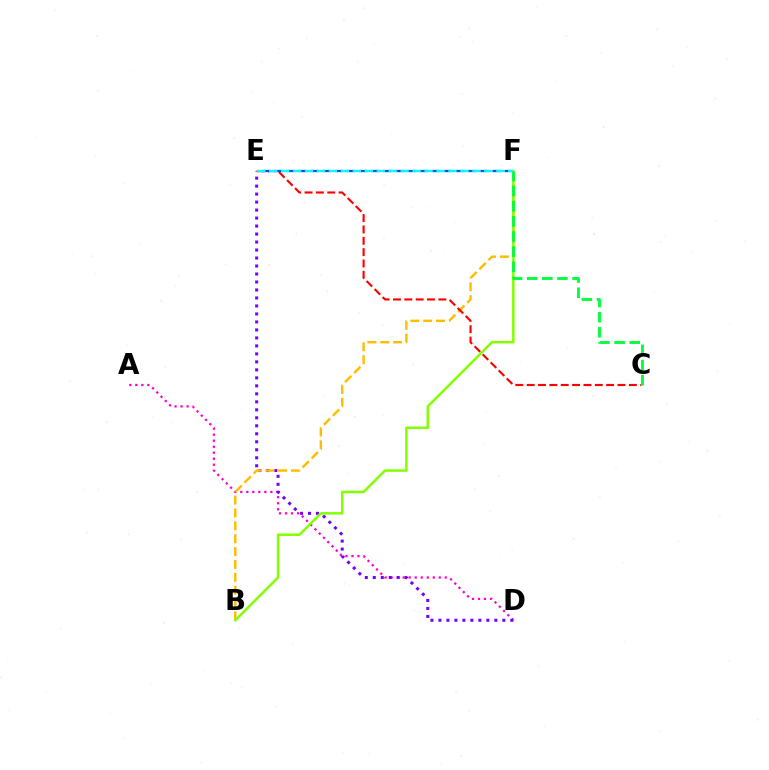{('A', 'D'): [{'color': '#ff00cf', 'line_style': 'dotted', 'thickness': 1.63}], ('D', 'E'): [{'color': '#7200ff', 'line_style': 'dotted', 'thickness': 2.17}], ('B', 'F'): [{'color': '#ffbd00', 'line_style': 'dashed', 'thickness': 1.75}, {'color': '#84ff00', 'line_style': 'solid', 'thickness': 1.8}], ('C', 'E'): [{'color': '#ff0000', 'line_style': 'dashed', 'thickness': 1.54}], ('E', 'F'): [{'color': '#004bff', 'line_style': 'dashed', 'thickness': 1.65}, {'color': '#00fff6', 'line_style': 'dashed', 'thickness': 1.62}], ('C', 'F'): [{'color': '#00ff39', 'line_style': 'dashed', 'thickness': 2.06}]}